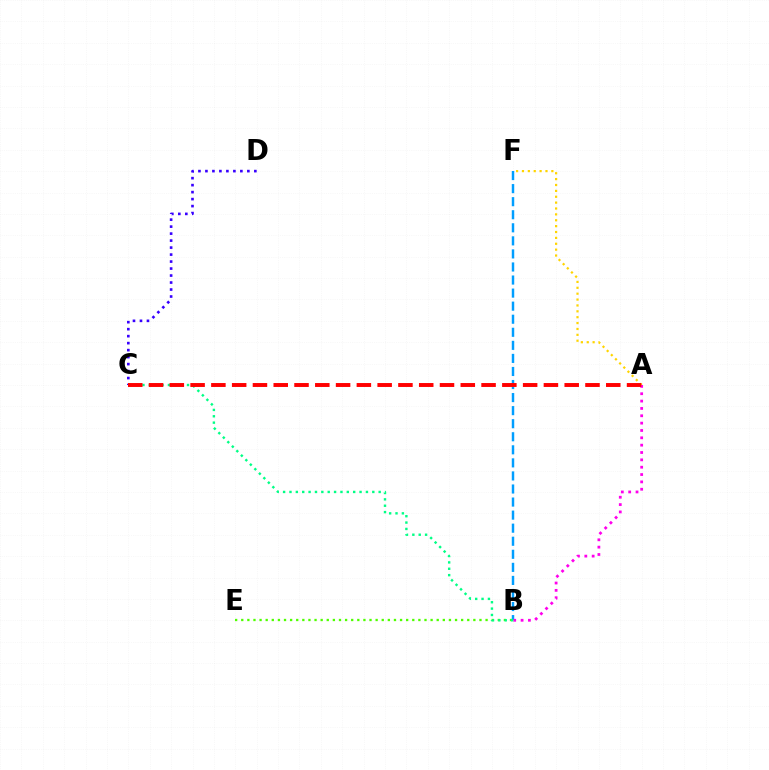{('A', 'F'): [{'color': '#ffd500', 'line_style': 'dotted', 'thickness': 1.6}], ('B', 'E'): [{'color': '#4fff00', 'line_style': 'dotted', 'thickness': 1.66}], ('B', 'F'): [{'color': '#009eff', 'line_style': 'dashed', 'thickness': 1.77}], ('A', 'B'): [{'color': '#ff00ed', 'line_style': 'dotted', 'thickness': 2.0}], ('B', 'C'): [{'color': '#00ff86', 'line_style': 'dotted', 'thickness': 1.73}], ('C', 'D'): [{'color': '#3700ff', 'line_style': 'dotted', 'thickness': 1.9}], ('A', 'C'): [{'color': '#ff0000', 'line_style': 'dashed', 'thickness': 2.82}]}